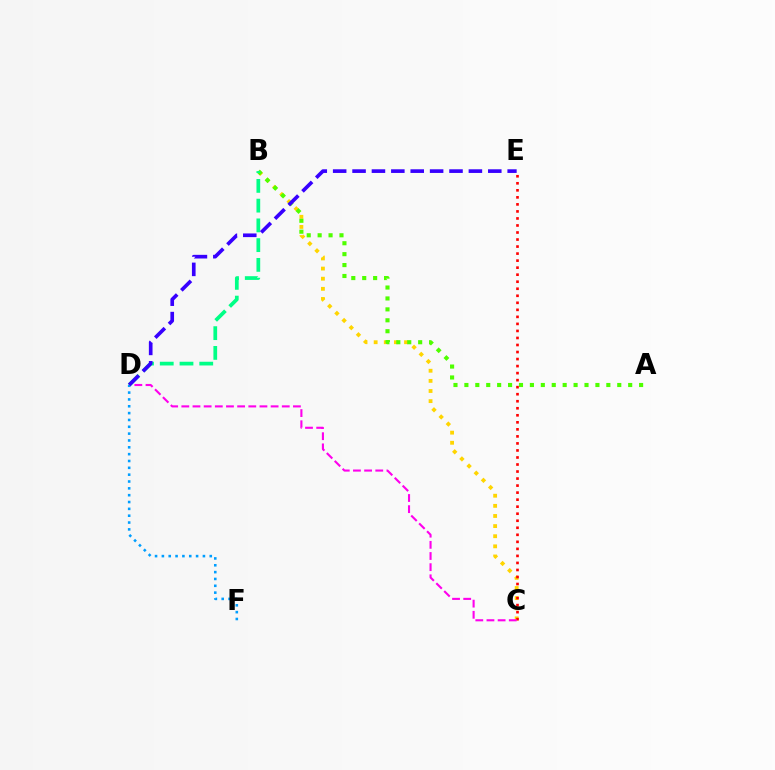{('B', 'C'): [{'color': '#ffd500', 'line_style': 'dotted', 'thickness': 2.75}], ('A', 'B'): [{'color': '#4fff00', 'line_style': 'dotted', 'thickness': 2.97}], ('C', 'E'): [{'color': '#ff0000', 'line_style': 'dotted', 'thickness': 1.91}], ('C', 'D'): [{'color': '#ff00ed', 'line_style': 'dashed', 'thickness': 1.52}], ('D', 'F'): [{'color': '#009eff', 'line_style': 'dotted', 'thickness': 1.86}], ('B', 'D'): [{'color': '#00ff86', 'line_style': 'dashed', 'thickness': 2.68}], ('D', 'E'): [{'color': '#3700ff', 'line_style': 'dashed', 'thickness': 2.63}]}